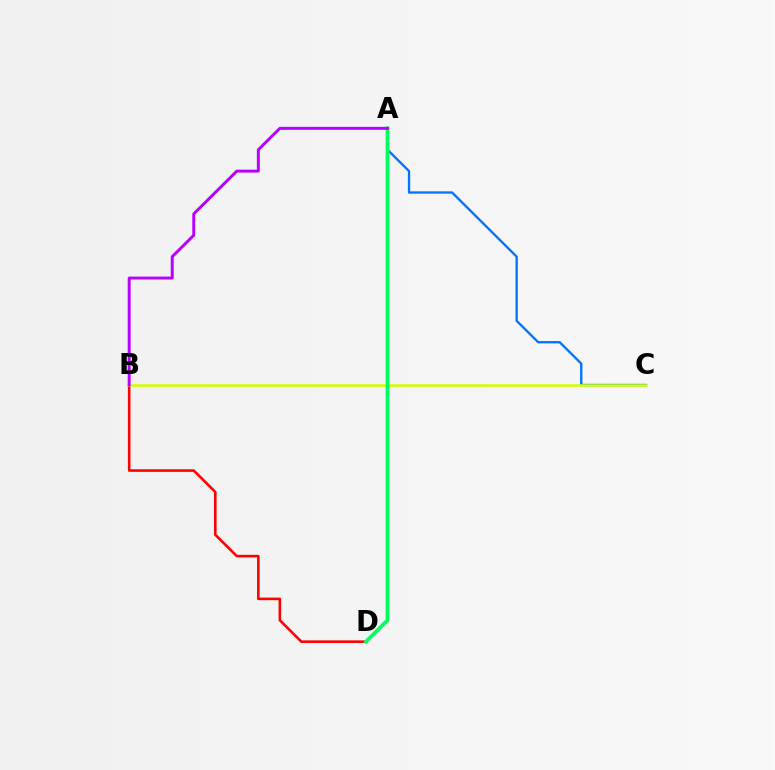{('A', 'C'): [{'color': '#0074ff', 'line_style': 'solid', 'thickness': 1.68}], ('B', 'D'): [{'color': '#ff0000', 'line_style': 'solid', 'thickness': 1.87}], ('B', 'C'): [{'color': '#d1ff00', 'line_style': 'solid', 'thickness': 1.83}], ('A', 'D'): [{'color': '#00ff5c', 'line_style': 'solid', 'thickness': 2.7}], ('A', 'B'): [{'color': '#b900ff', 'line_style': 'solid', 'thickness': 2.12}]}